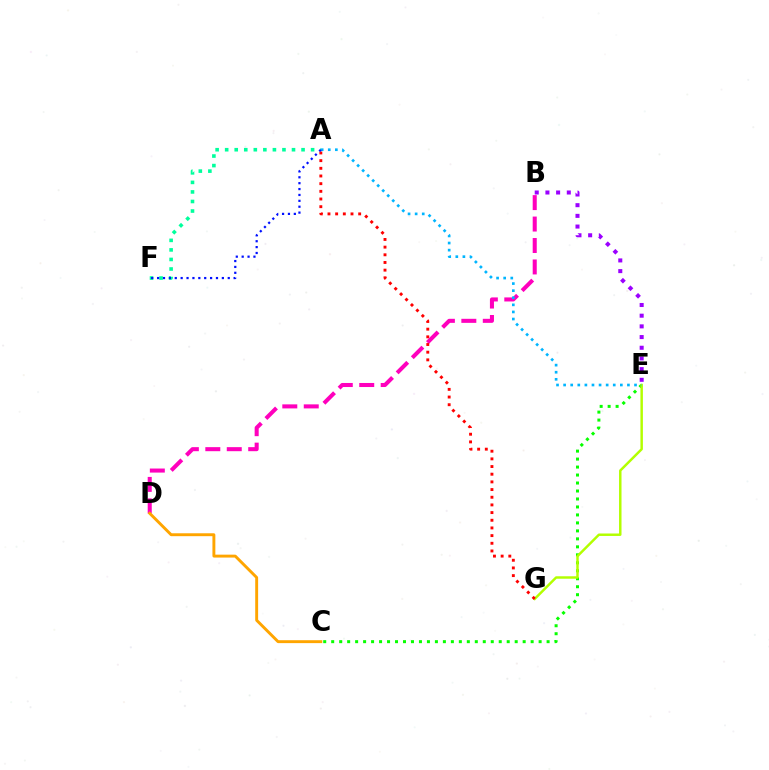{('C', 'E'): [{'color': '#08ff00', 'line_style': 'dotted', 'thickness': 2.17}], ('E', 'G'): [{'color': '#b3ff00', 'line_style': 'solid', 'thickness': 1.77}], ('B', 'E'): [{'color': '#9b00ff', 'line_style': 'dotted', 'thickness': 2.9}], ('B', 'D'): [{'color': '#ff00bd', 'line_style': 'dashed', 'thickness': 2.91}], ('A', 'F'): [{'color': '#00ff9d', 'line_style': 'dotted', 'thickness': 2.59}, {'color': '#0010ff', 'line_style': 'dotted', 'thickness': 1.6}], ('A', 'G'): [{'color': '#ff0000', 'line_style': 'dotted', 'thickness': 2.08}], ('C', 'D'): [{'color': '#ffa500', 'line_style': 'solid', 'thickness': 2.09}], ('A', 'E'): [{'color': '#00b5ff', 'line_style': 'dotted', 'thickness': 1.93}]}